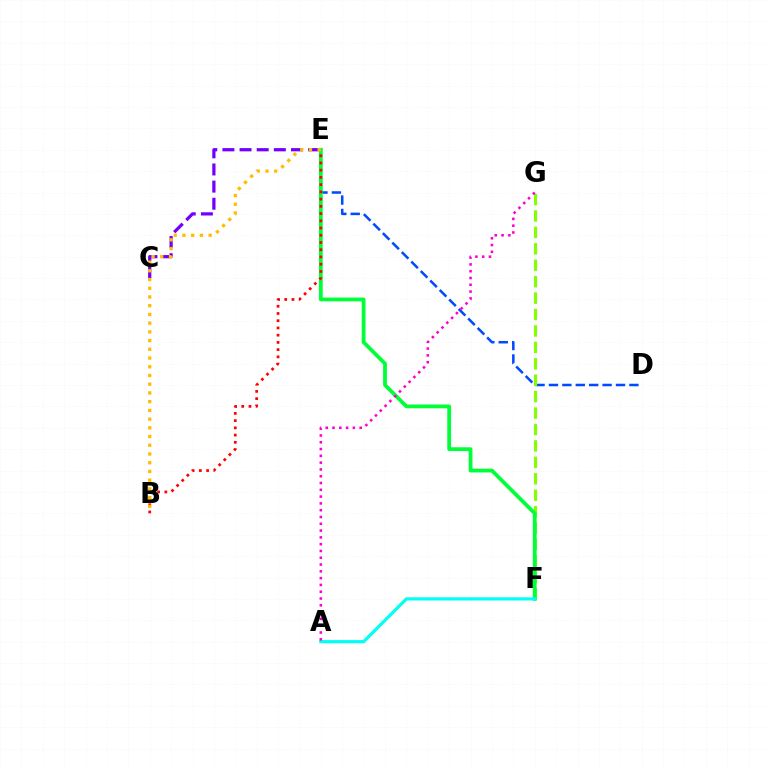{('D', 'E'): [{'color': '#004bff', 'line_style': 'dashed', 'thickness': 1.82}], ('C', 'E'): [{'color': '#7200ff', 'line_style': 'dashed', 'thickness': 2.33}], ('F', 'G'): [{'color': '#84ff00', 'line_style': 'dashed', 'thickness': 2.23}], ('E', 'F'): [{'color': '#00ff39', 'line_style': 'solid', 'thickness': 2.73}], ('A', 'F'): [{'color': '#00fff6', 'line_style': 'solid', 'thickness': 2.3}], ('A', 'G'): [{'color': '#ff00cf', 'line_style': 'dotted', 'thickness': 1.85}], ('B', 'E'): [{'color': '#ff0000', 'line_style': 'dotted', 'thickness': 1.96}, {'color': '#ffbd00', 'line_style': 'dotted', 'thickness': 2.37}]}